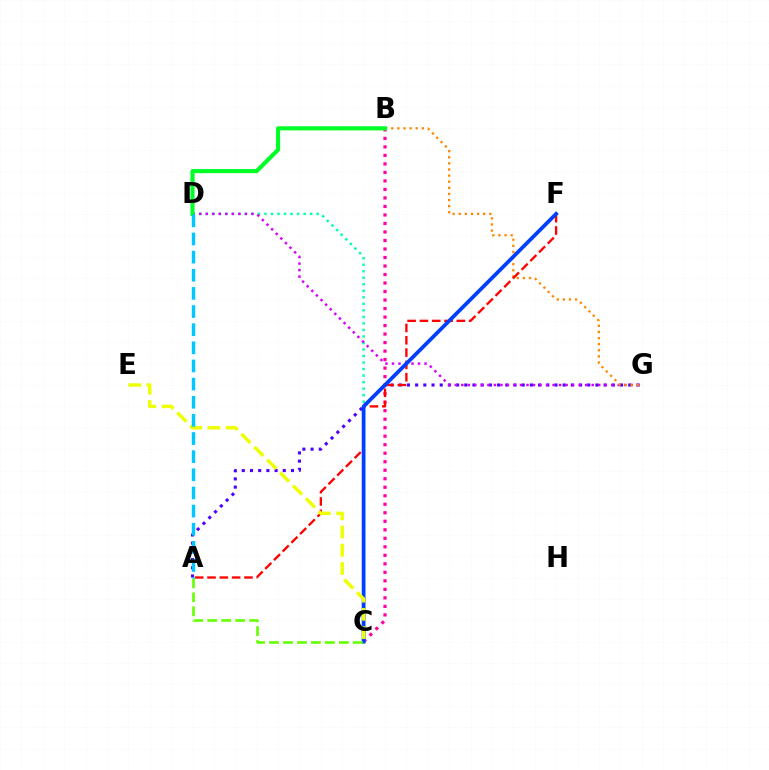{('B', 'C'): [{'color': '#ff00a0', 'line_style': 'dotted', 'thickness': 2.31}], ('A', 'G'): [{'color': '#4f00ff', 'line_style': 'dotted', 'thickness': 2.23}], ('C', 'D'): [{'color': '#00ffaf', 'line_style': 'dotted', 'thickness': 1.77}], ('D', 'G'): [{'color': '#d600ff', 'line_style': 'dotted', 'thickness': 1.77}], ('B', 'G'): [{'color': '#ff8800', 'line_style': 'dotted', 'thickness': 1.66}], ('A', 'F'): [{'color': '#ff0000', 'line_style': 'dashed', 'thickness': 1.67}], ('C', 'F'): [{'color': '#003fff', 'line_style': 'solid', 'thickness': 2.71}], ('B', 'D'): [{'color': '#00ff27', 'line_style': 'solid', 'thickness': 2.97}], ('C', 'E'): [{'color': '#eeff00', 'line_style': 'dashed', 'thickness': 2.48}], ('A', 'C'): [{'color': '#66ff00', 'line_style': 'dashed', 'thickness': 1.9}], ('A', 'D'): [{'color': '#00c7ff', 'line_style': 'dashed', 'thickness': 2.46}]}